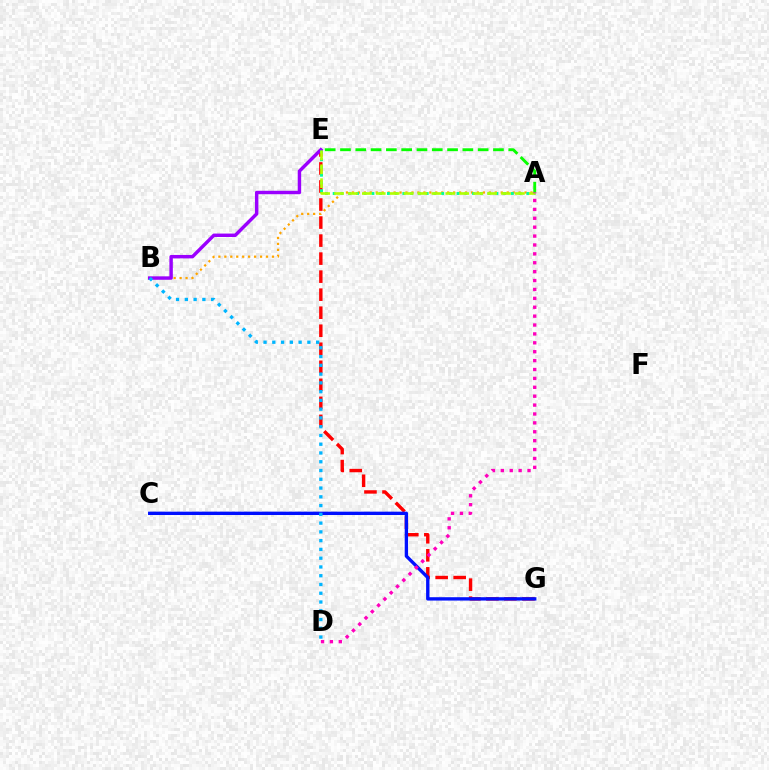{('E', 'G'): [{'color': '#ff0000', 'line_style': 'dashed', 'thickness': 2.45}], ('A', 'B'): [{'color': '#ffa500', 'line_style': 'dotted', 'thickness': 1.62}], ('B', 'E'): [{'color': '#9b00ff', 'line_style': 'solid', 'thickness': 2.47}], ('C', 'G'): [{'color': '#0010ff', 'line_style': 'solid', 'thickness': 2.42}], ('B', 'D'): [{'color': '#00b5ff', 'line_style': 'dotted', 'thickness': 2.38}], ('A', 'E'): [{'color': '#00ff9d', 'line_style': 'dotted', 'thickness': 2.1}, {'color': '#b3ff00', 'line_style': 'dashed', 'thickness': 1.89}, {'color': '#08ff00', 'line_style': 'dashed', 'thickness': 2.08}], ('A', 'D'): [{'color': '#ff00bd', 'line_style': 'dotted', 'thickness': 2.42}]}